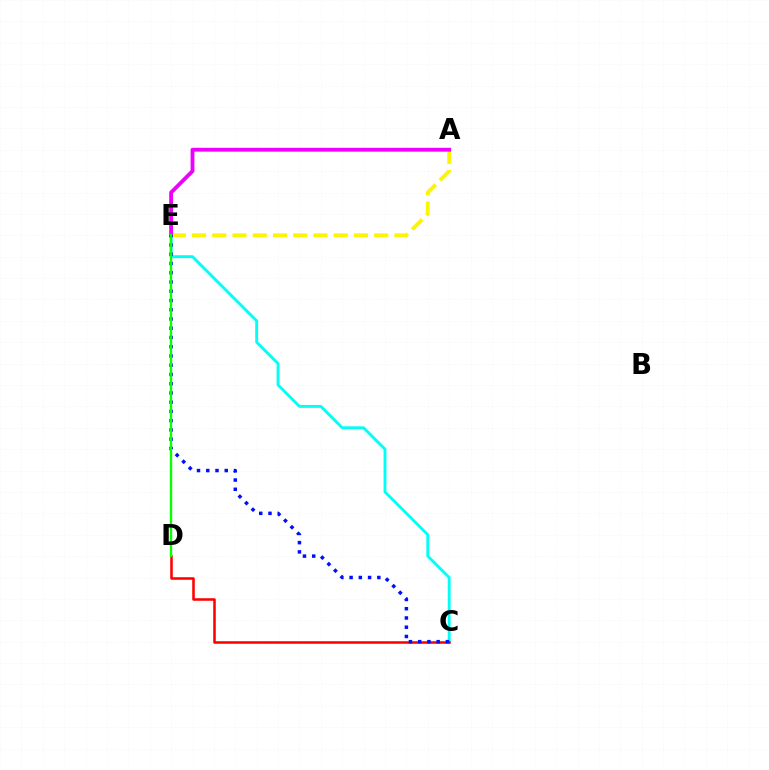{('A', 'E'): [{'color': '#fcf500', 'line_style': 'dashed', 'thickness': 2.75}, {'color': '#ee00ff', 'line_style': 'solid', 'thickness': 2.77}], ('C', 'E'): [{'color': '#00fff6', 'line_style': 'solid', 'thickness': 2.08}, {'color': '#0010ff', 'line_style': 'dotted', 'thickness': 2.51}], ('C', 'D'): [{'color': '#ff0000', 'line_style': 'solid', 'thickness': 1.83}], ('D', 'E'): [{'color': '#08ff00', 'line_style': 'solid', 'thickness': 1.71}]}